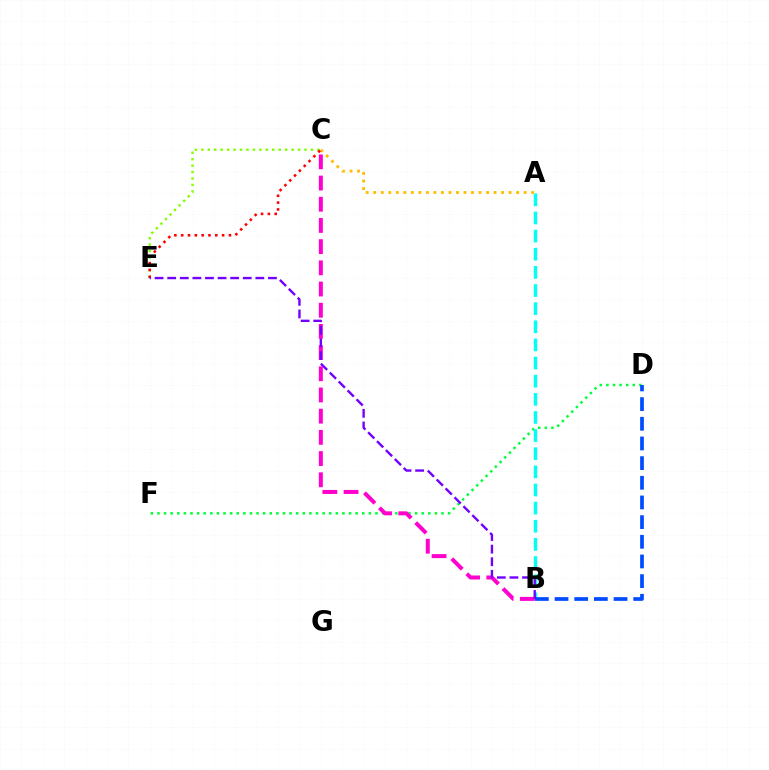{('D', 'F'): [{'color': '#00ff39', 'line_style': 'dotted', 'thickness': 1.79}], ('A', 'B'): [{'color': '#00fff6', 'line_style': 'dashed', 'thickness': 2.46}], ('C', 'E'): [{'color': '#84ff00', 'line_style': 'dotted', 'thickness': 1.75}, {'color': '#ff0000', 'line_style': 'dotted', 'thickness': 1.85}], ('B', 'C'): [{'color': '#ff00cf', 'line_style': 'dashed', 'thickness': 2.88}], ('B', 'D'): [{'color': '#004bff', 'line_style': 'dashed', 'thickness': 2.67}], ('A', 'C'): [{'color': '#ffbd00', 'line_style': 'dotted', 'thickness': 2.04}], ('B', 'E'): [{'color': '#7200ff', 'line_style': 'dashed', 'thickness': 1.71}]}